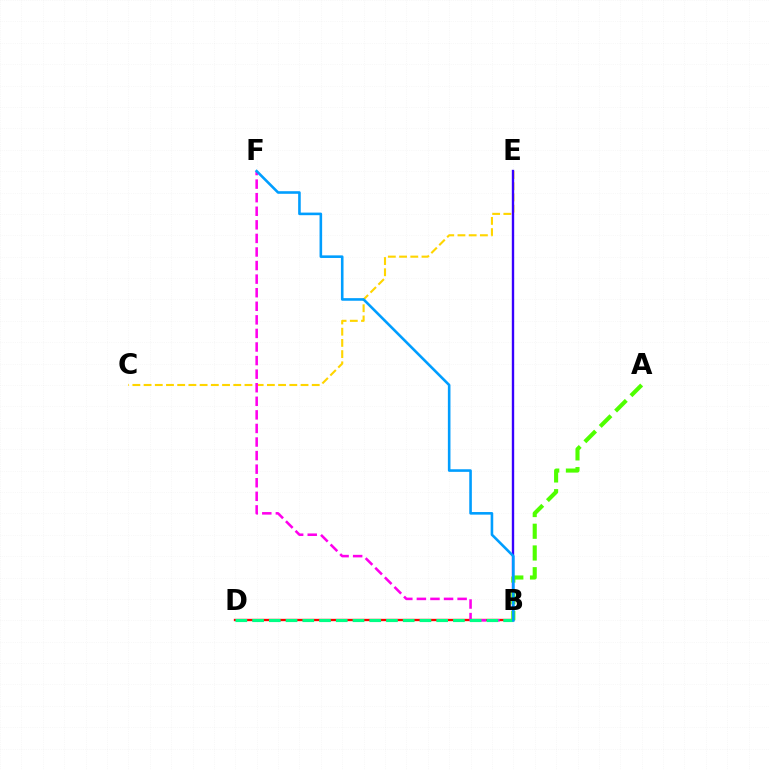{('C', 'E'): [{'color': '#ffd500', 'line_style': 'dashed', 'thickness': 1.52}], ('B', 'D'): [{'color': '#ff0000', 'line_style': 'solid', 'thickness': 1.68}, {'color': '#00ff86', 'line_style': 'dashed', 'thickness': 2.27}], ('B', 'F'): [{'color': '#ff00ed', 'line_style': 'dashed', 'thickness': 1.84}, {'color': '#009eff', 'line_style': 'solid', 'thickness': 1.87}], ('B', 'E'): [{'color': '#3700ff', 'line_style': 'solid', 'thickness': 1.71}], ('A', 'B'): [{'color': '#4fff00', 'line_style': 'dashed', 'thickness': 2.95}]}